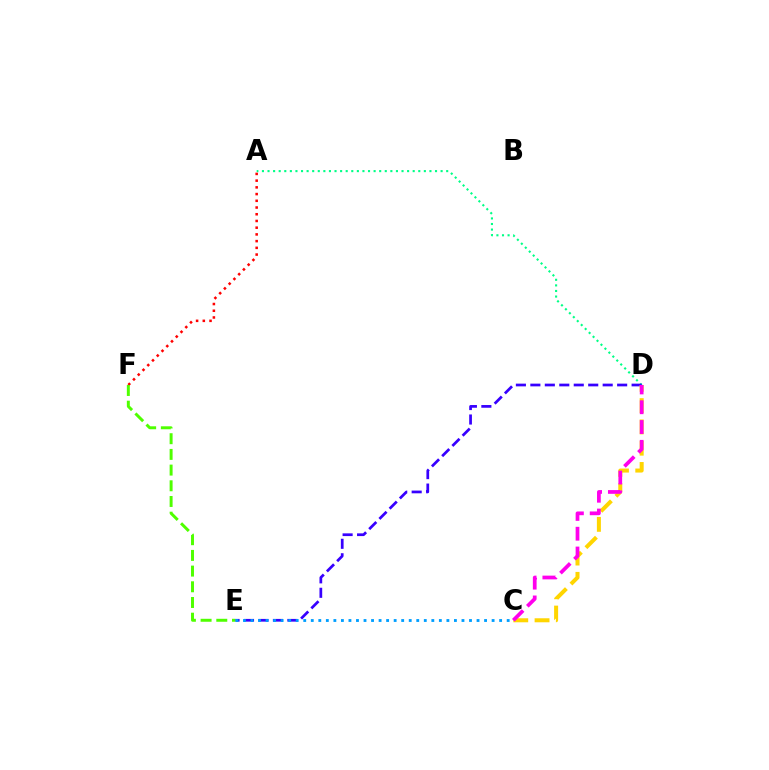{('A', 'D'): [{'color': '#00ff86', 'line_style': 'dotted', 'thickness': 1.52}], ('A', 'F'): [{'color': '#ff0000', 'line_style': 'dotted', 'thickness': 1.83}], ('D', 'E'): [{'color': '#3700ff', 'line_style': 'dashed', 'thickness': 1.97}], ('C', 'D'): [{'color': '#ffd500', 'line_style': 'dashed', 'thickness': 2.89}, {'color': '#ff00ed', 'line_style': 'dashed', 'thickness': 2.69}], ('C', 'E'): [{'color': '#009eff', 'line_style': 'dotted', 'thickness': 2.05}], ('E', 'F'): [{'color': '#4fff00', 'line_style': 'dashed', 'thickness': 2.13}]}